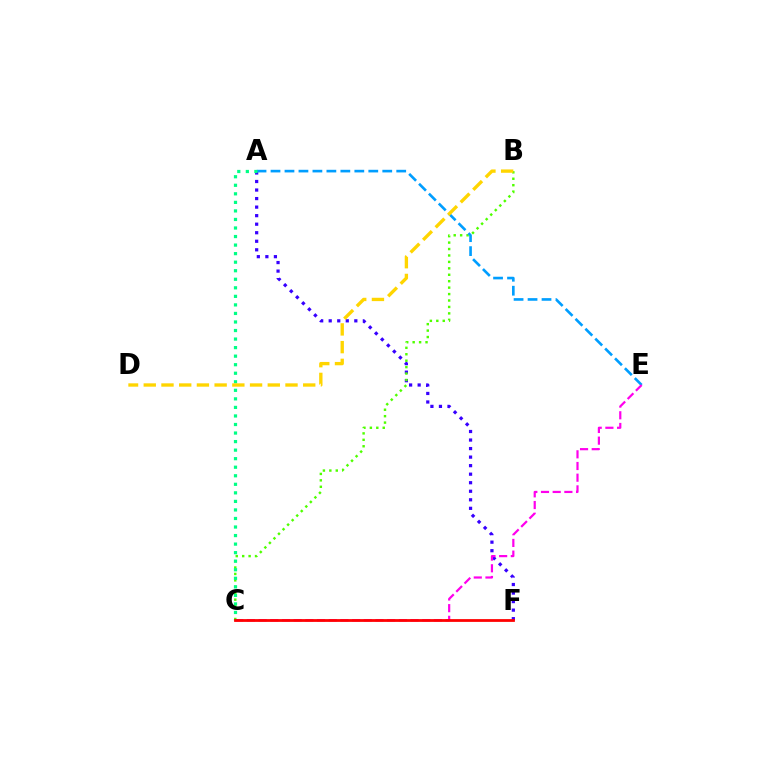{('A', 'F'): [{'color': '#3700ff', 'line_style': 'dotted', 'thickness': 2.32}], ('B', 'C'): [{'color': '#4fff00', 'line_style': 'dotted', 'thickness': 1.75}], ('A', 'E'): [{'color': '#009eff', 'line_style': 'dashed', 'thickness': 1.9}], ('C', 'E'): [{'color': '#ff00ed', 'line_style': 'dashed', 'thickness': 1.59}], ('A', 'C'): [{'color': '#00ff86', 'line_style': 'dotted', 'thickness': 2.32}], ('B', 'D'): [{'color': '#ffd500', 'line_style': 'dashed', 'thickness': 2.41}], ('C', 'F'): [{'color': '#ff0000', 'line_style': 'solid', 'thickness': 2.0}]}